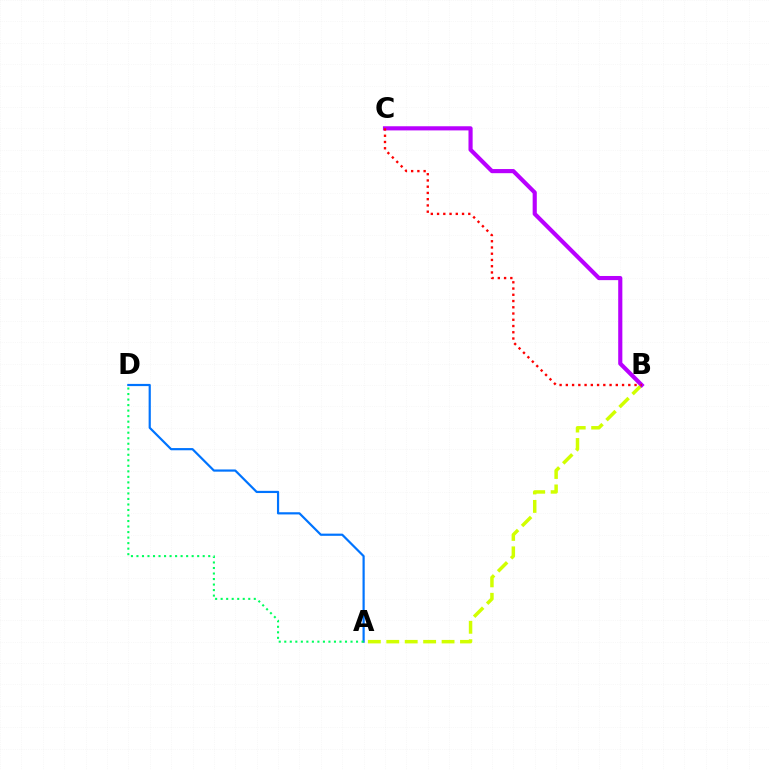{('A', 'D'): [{'color': '#0074ff', 'line_style': 'solid', 'thickness': 1.58}, {'color': '#00ff5c', 'line_style': 'dotted', 'thickness': 1.5}], ('A', 'B'): [{'color': '#d1ff00', 'line_style': 'dashed', 'thickness': 2.5}], ('B', 'C'): [{'color': '#b900ff', 'line_style': 'solid', 'thickness': 2.98}, {'color': '#ff0000', 'line_style': 'dotted', 'thickness': 1.7}]}